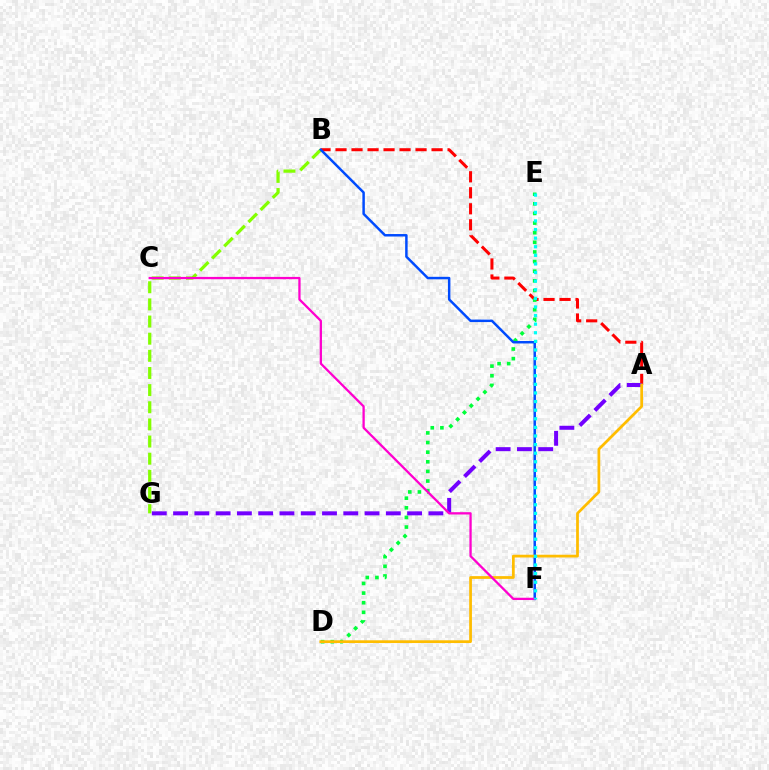{('A', 'B'): [{'color': '#ff0000', 'line_style': 'dashed', 'thickness': 2.17}], ('D', 'E'): [{'color': '#00ff39', 'line_style': 'dotted', 'thickness': 2.62}], ('A', 'G'): [{'color': '#7200ff', 'line_style': 'dashed', 'thickness': 2.89}], ('B', 'G'): [{'color': '#84ff00', 'line_style': 'dashed', 'thickness': 2.33}], ('B', 'F'): [{'color': '#004bff', 'line_style': 'solid', 'thickness': 1.78}], ('A', 'D'): [{'color': '#ffbd00', 'line_style': 'solid', 'thickness': 1.98}], ('C', 'F'): [{'color': '#ff00cf', 'line_style': 'solid', 'thickness': 1.65}], ('E', 'F'): [{'color': '#00fff6', 'line_style': 'dotted', 'thickness': 2.34}]}